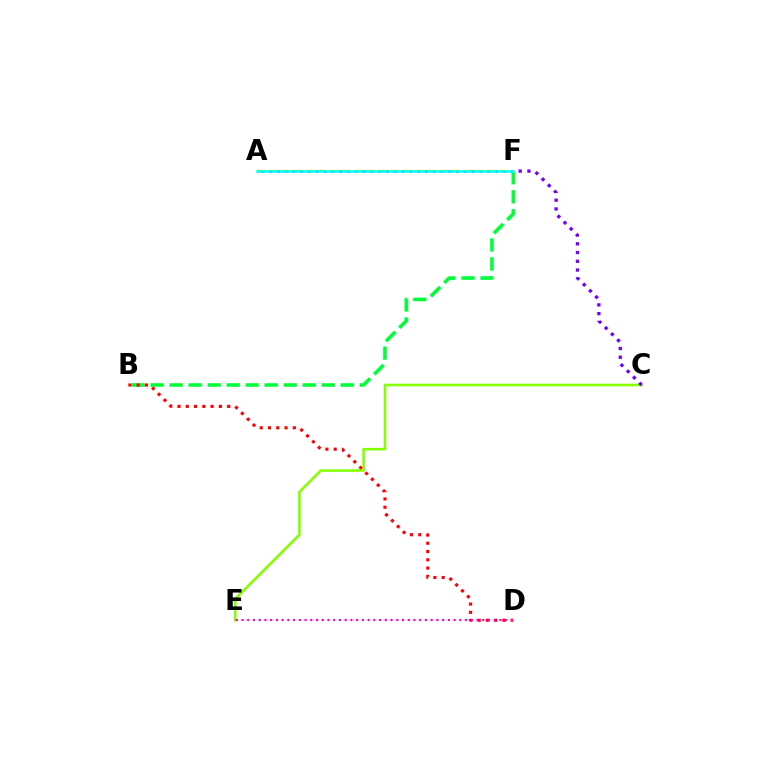{('A', 'F'): [{'color': '#004bff', 'line_style': 'dotted', 'thickness': 2.12}, {'color': '#ffbd00', 'line_style': 'dashed', 'thickness': 1.65}, {'color': '#00fff6', 'line_style': 'solid', 'thickness': 1.81}], ('C', 'E'): [{'color': '#84ff00', 'line_style': 'solid', 'thickness': 1.86}], ('B', 'F'): [{'color': '#00ff39', 'line_style': 'dashed', 'thickness': 2.58}], ('B', 'D'): [{'color': '#ff0000', 'line_style': 'dotted', 'thickness': 2.25}], ('C', 'F'): [{'color': '#7200ff', 'line_style': 'dotted', 'thickness': 2.38}], ('D', 'E'): [{'color': '#ff00cf', 'line_style': 'dotted', 'thickness': 1.56}]}